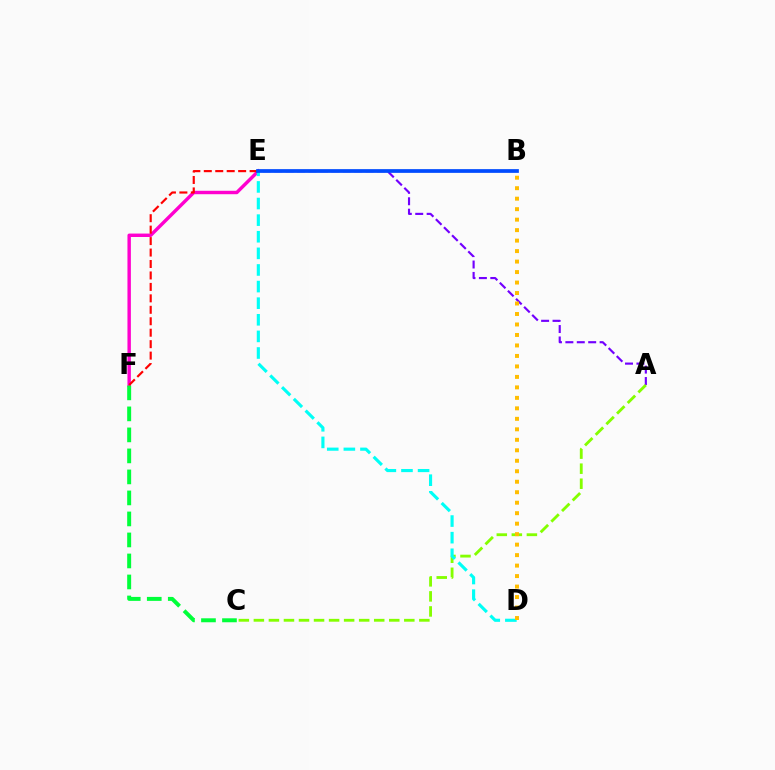{('E', 'F'): [{'color': '#ff00cf', 'line_style': 'solid', 'thickness': 2.47}, {'color': '#ff0000', 'line_style': 'dashed', 'thickness': 1.56}], ('A', 'E'): [{'color': '#7200ff', 'line_style': 'dashed', 'thickness': 1.55}], ('A', 'C'): [{'color': '#84ff00', 'line_style': 'dashed', 'thickness': 2.04}], ('D', 'E'): [{'color': '#00fff6', 'line_style': 'dashed', 'thickness': 2.26}], ('B', 'D'): [{'color': '#ffbd00', 'line_style': 'dotted', 'thickness': 2.85}], ('C', 'F'): [{'color': '#00ff39', 'line_style': 'dashed', 'thickness': 2.85}], ('B', 'E'): [{'color': '#004bff', 'line_style': 'solid', 'thickness': 2.68}]}